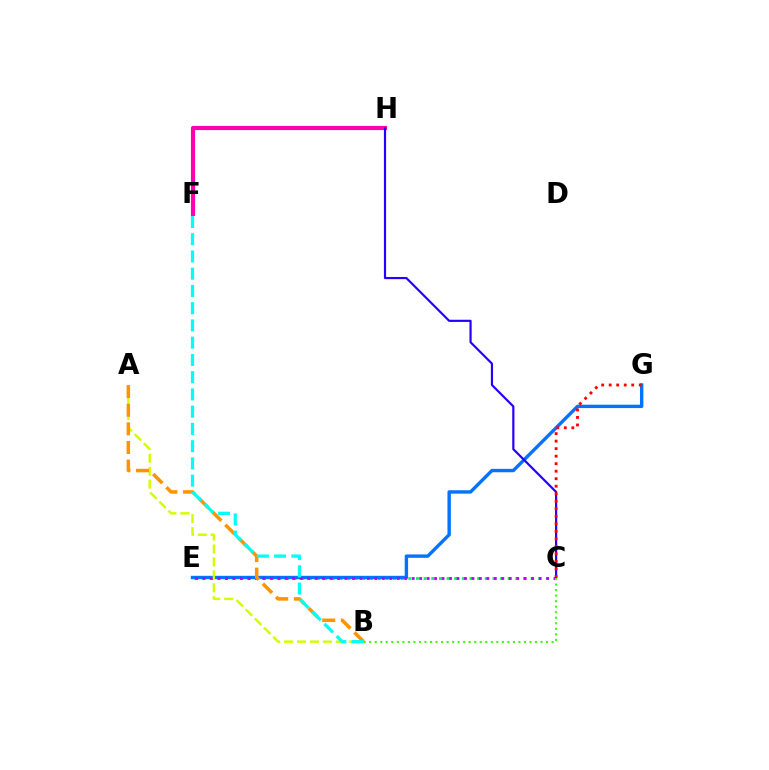{('C', 'E'): [{'color': '#00ff5c', 'line_style': 'dotted', 'thickness': 2.08}, {'color': '#b900ff', 'line_style': 'dotted', 'thickness': 2.03}], ('E', 'G'): [{'color': '#0074ff', 'line_style': 'solid', 'thickness': 2.44}], ('F', 'H'): [{'color': '#ff00ac', 'line_style': 'solid', 'thickness': 2.99}], ('A', 'B'): [{'color': '#d1ff00', 'line_style': 'dashed', 'thickness': 1.76}, {'color': '#ff9400', 'line_style': 'dashed', 'thickness': 2.53}], ('C', 'H'): [{'color': '#2500ff', 'line_style': 'solid', 'thickness': 1.57}], ('B', 'C'): [{'color': '#3dff00', 'line_style': 'dotted', 'thickness': 1.5}], ('C', 'G'): [{'color': '#ff0000', 'line_style': 'dotted', 'thickness': 2.04}], ('B', 'F'): [{'color': '#00fff6', 'line_style': 'dashed', 'thickness': 2.34}]}